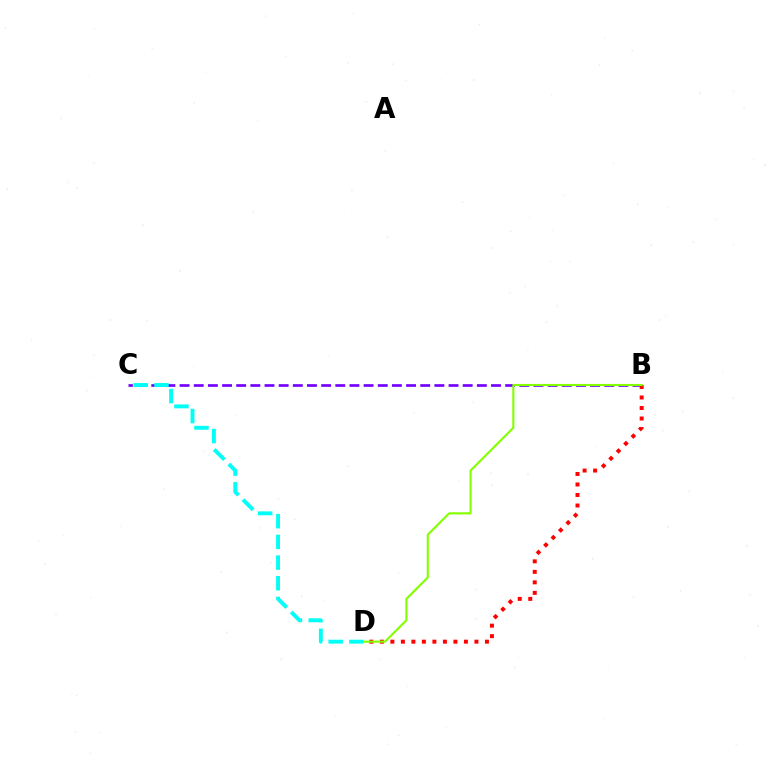{('B', 'C'): [{'color': '#7200ff', 'line_style': 'dashed', 'thickness': 1.92}], ('B', 'D'): [{'color': '#ff0000', 'line_style': 'dotted', 'thickness': 2.86}, {'color': '#84ff00', 'line_style': 'solid', 'thickness': 1.53}], ('C', 'D'): [{'color': '#00fff6', 'line_style': 'dashed', 'thickness': 2.81}]}